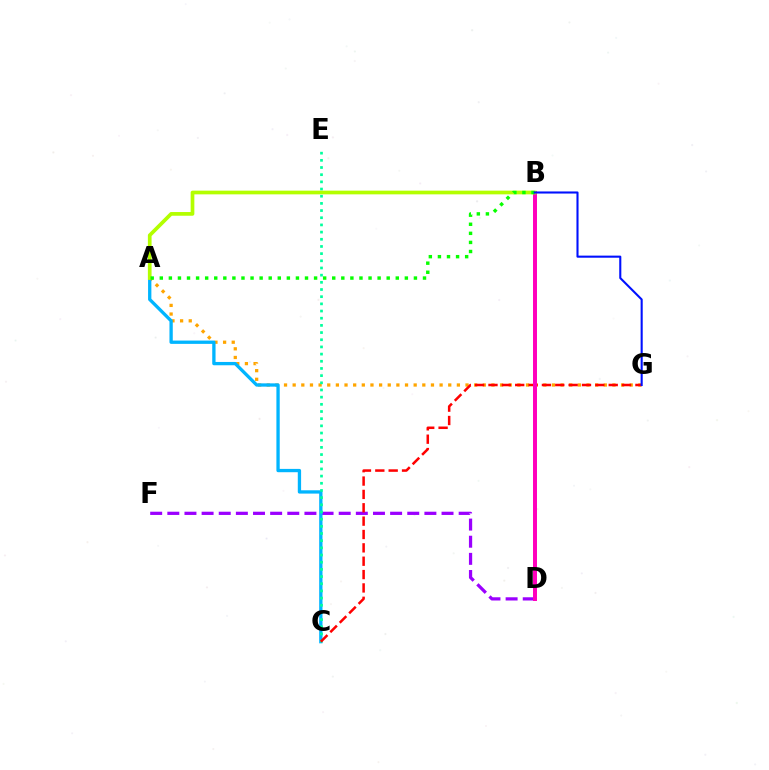{('A', 'G'): [{'color': '#ffa500', 'line_style': 'dotted', 'thickness': 2.35}], ('D', 'F'): [{'color': '#9b00ff', 'line_style': 'dashed', 'thickness': 2.33}], ('A', 'C'): [{'color': '#00b5ff', 'line_style': 'solid', 'thickness': 2.38}], ('C', 'E'): [{'color': '#00ff9d', 'line_style': 'dotted', 'thickness': 1.95}], ('C', 'G'): [{'color': '#ff0000', 'line_style': 'dashed', 'thickness': 1.81}], ('B', 'D'): [{'color': '#ff00bd', 'line_style': 'solid', 'thickness': 2.86}], ('A', 'B'): [{'color': '#b3ff00', 'line_style': 'solid', 'thickness': 2.67}, {'color': '#08ff00', 'line_style': 'dotted', 'thickness': 2.47}], ('B', 'G'): [{'color': '#0010ff', 'line_style': 'solid', 'thickness': 1.51}]}